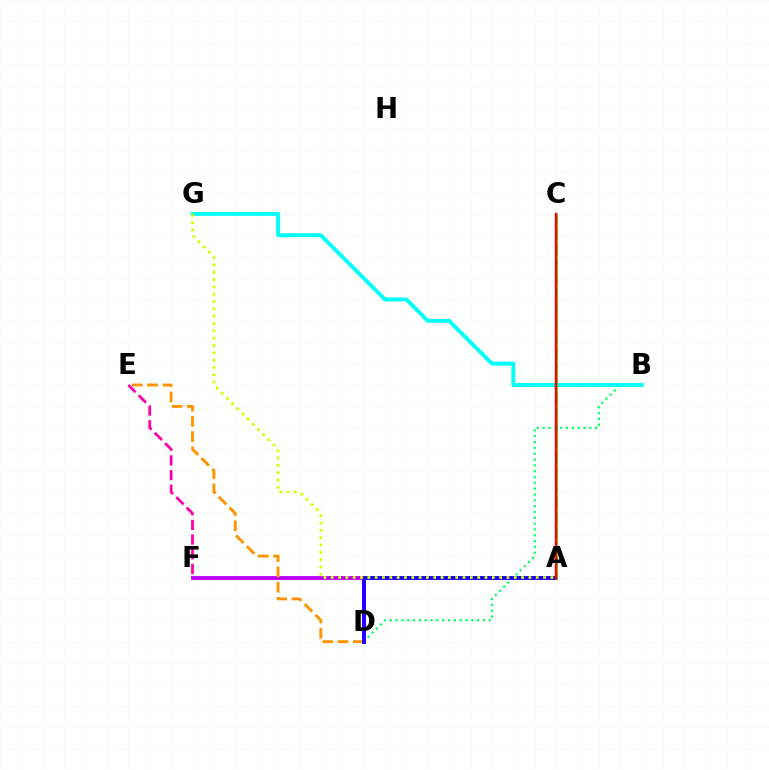{('E', 'F'): [{'color': '#ff00ac', 'line_style': 'dashed', 'thickness': 1.99}], ('B', 'D'): [{'color': '#00ff5c', 'line_style': 'dotted', 'thickness': 1.58}], ('A', 'F'): [{'color': '#b900ff', 'line_style': 'solid', 'thickness': 2.76}], ('A', 'C'): [{'color': '#0074ff', 'line_style': 'dashed', 'thickness': 2.02}, {'color': '#3dff00', 'line_style': 'solid', 'thickness': 1.84}, {'color': '#ff0000', 'line_style': 'solid', 'thickness': 1.74}], ('D', 'E'): [{'color': '#ff9400', 'line_style': 'dashed', 'thickness': 2.07}], ('A', 'D'): [{'color': '#2500ff', 'line_style': 'solid', 'thickness': 2.87}], ('B', 'G'): [{'color': '#00fff6', 'line_style': 'solid', 'thickness': 2.82}], ('A', 'G'): [{'color': '#d1ff00', 'line_style': 'dotted', 'thickness': 1.99}]}